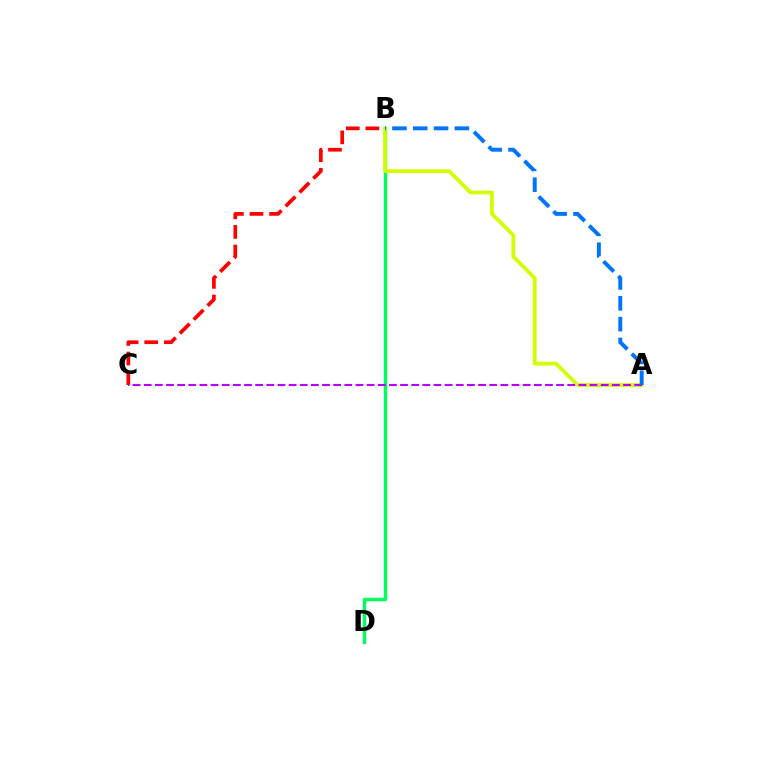{('B', 'D'): [{'color': '#00ff5c', 'line_style': 'solid', 'thickness': 2.47}], ('A', 'B'): [{'color': '#d1ff00', 'line_style': 'solid', 'thickness': 2.71}, {'color': '#0074ff', 'line_style': 'dashed', 'thickness': 2.83}], ('B', 'C'): [{'color': '#ff0000', 'line_style': 'dashed', 'thickness': 2.66}], ('A', 'C'): [{'color': '#b900ff', 'line_style': 'dashed', 'thickness': 1.51}]}